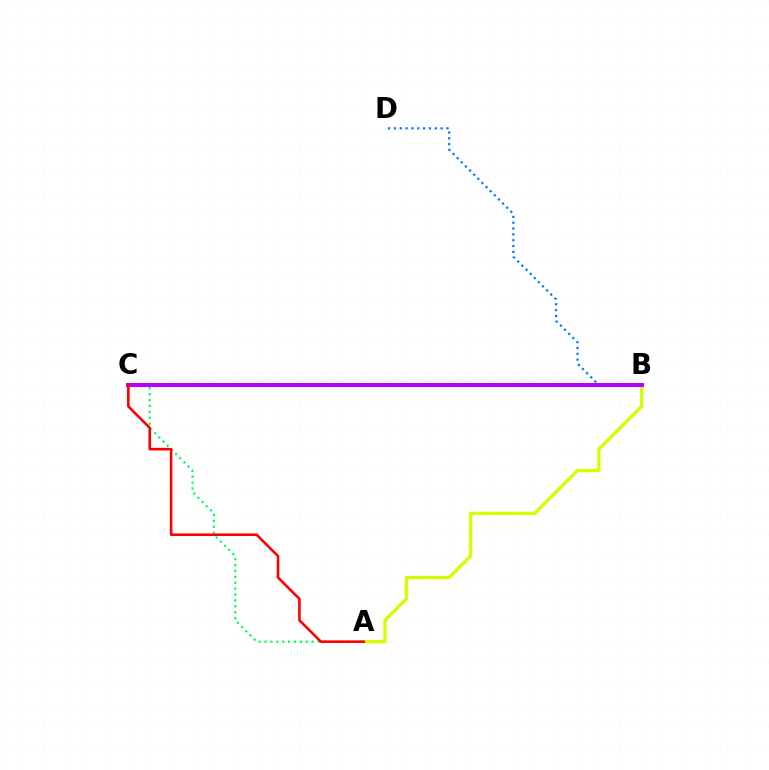{('B', 'D'): [{'color': '#0074ff', 'line_style': 'dotted', 'thickness': 1.59}], ('A', 'C'): [{'color': '#00ff5c', 'line_style': 'dotted', 'thickness': 1.6}, {'color': '#ff0000', 'line_style': 'solid', 'thickness': 1.88}], ('A', 'B'): [{'color': '#d1ff00', 'line_style': 'solid', 'thickness': 2.37}], ('B', 'C'): [{'color': '#b900ff', 'line_style': 'solid', 'thickness': 2.9}]}